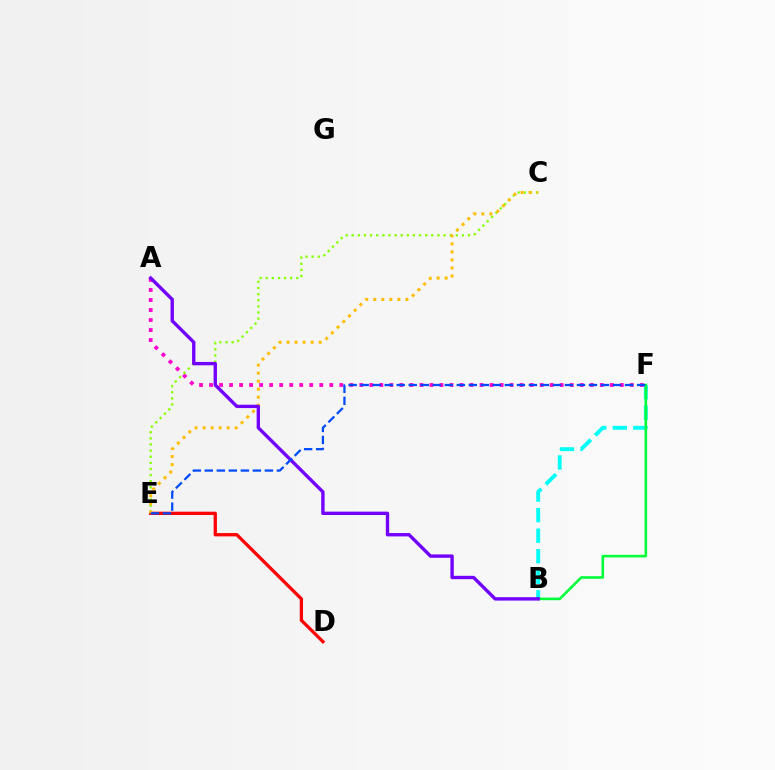{('B', 'F'): [{'color': '#00fff6', 'line_style': 'dashed', 'thickness': 2.79}, {'color': '#00ff39', 'line_style': 'solid', 'thickness': 1.87}], ('D', 'E'): [{'color': '#ff0000', 'line_style': 'solid', 'thickness': 2.37}], ('A', 'F'): [{'color': '#ff00cf', 'line_style': 'dotted', 'thickness': 2.72}], ('C', 'E'): [{'color': '#84ff00', 'line_style': 'dotted', 'thickness': 1.66}, {'color': '#ffbd00', 'line_style': 'dotted', 'thickness': 2.18}], ('A', 'B'): [{'color': '#7200ff', 'line_style': 'solid', 'thickness': 2.43}], ('E', 'F'): [{'color': '#004bff', 'line_style': 'dashed', 'thickness': 1.63}]}